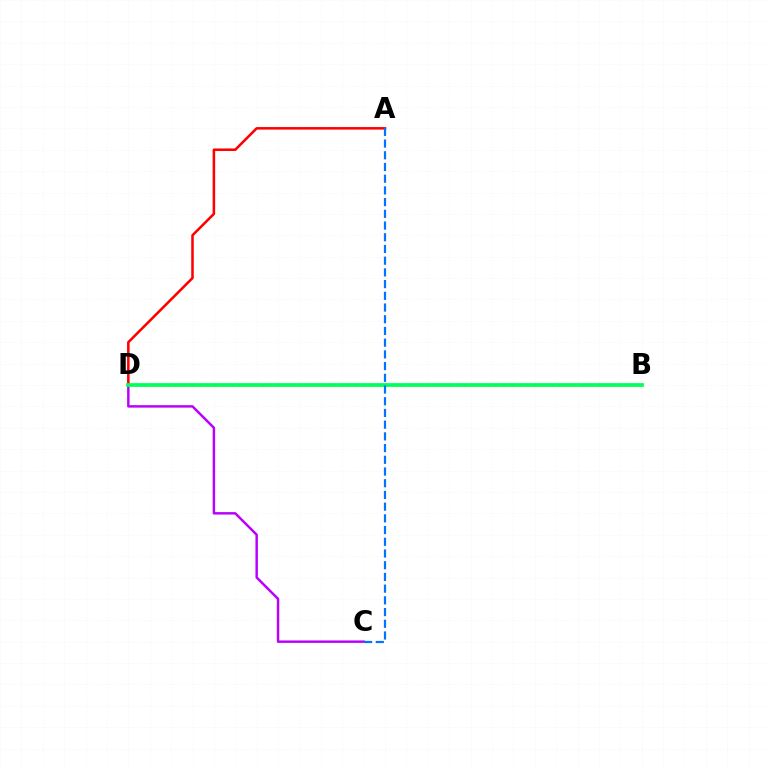{('C', 'D'): [{'color': '#b900ff', 'line_style': 'solid', 'thickness': 1.77}], ('B', 'D'): [{'color': '#d1ff00', 'line_style': 'dotted', 'thickness': 2.12}, {'color': '#00ff5c', 'line_style': 'solid', 'thickness': 2.69}], ('A', 'D'): [{'color': '#ff0000', 'line_style': 'solid', 'thickness': 1.83}], ('A', 'C'): [{'color': '#0074ff', 'line_style': 'dashed', 'thickness': 1.59}]}